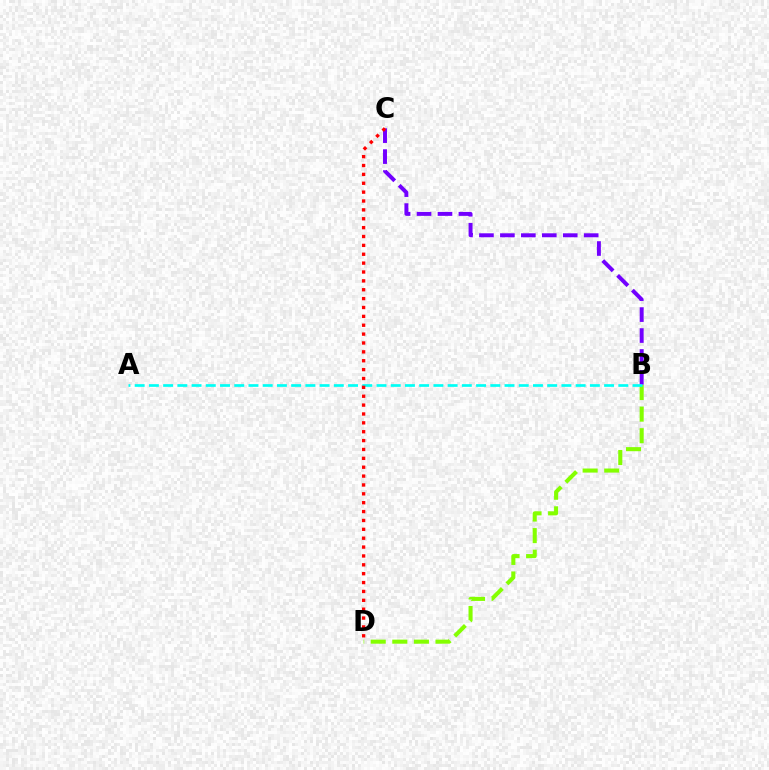{('B', 'D'): [{'color': '#84ff00', 'line_style': 'dashed', 'thickness': 2.93}], ('B', 'C'): [{'color': '#7200ff', 'line_style': 'dashed', 'thickness': 2.85}], ('A', 'B'): [{'color': '#00fff6', 'line_style': 'dashed', 'thickness': 1.93}], ('C', 'D'): [{'color': '#ff0000', 'line_style': 'dotted', 'thickness': 2.41}]}